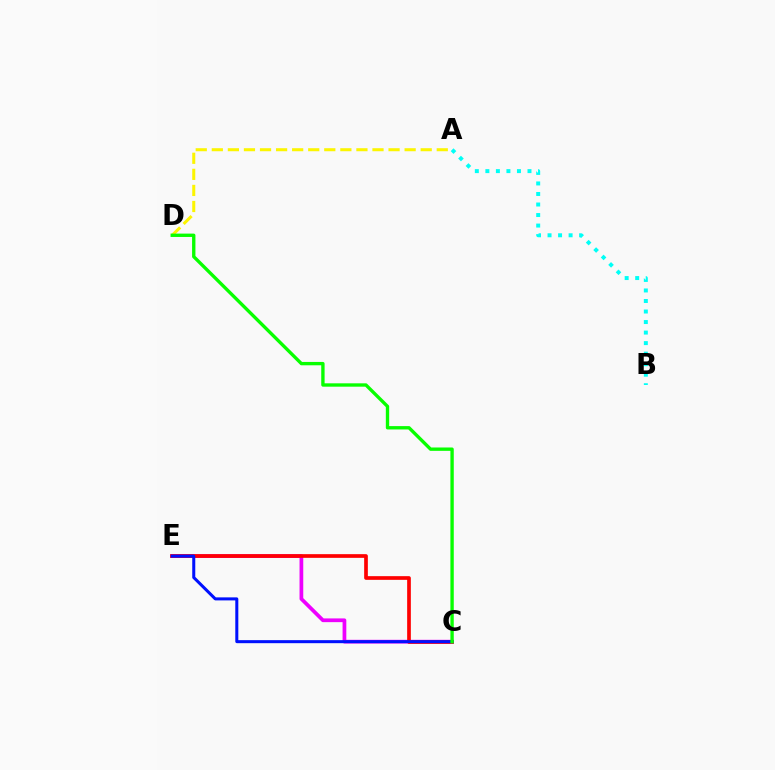{('A', 'D'): [{'color': '#fcf500', 'line_style': 'dashed', 'thickness': 2.18}], ('C', 'E'): [{'color': '#ee00ff', 'line_style': 'solid', 'thickness': 2.69}, {'color': '#ff0000', 'line_style': 'solid', 'thickness': 2.66}, {'color': '#0010ff', 'line_style': 'solid', 'thickness': 2.18}], ('A', 'B'): [{'color': '#00fff6', 'line_style': 'dotted', 'thickness': 2.86}], ('C', 'D'): [{'color': '#08ff00', 'line_style': 'solid', 'thickness': 2.41}]}